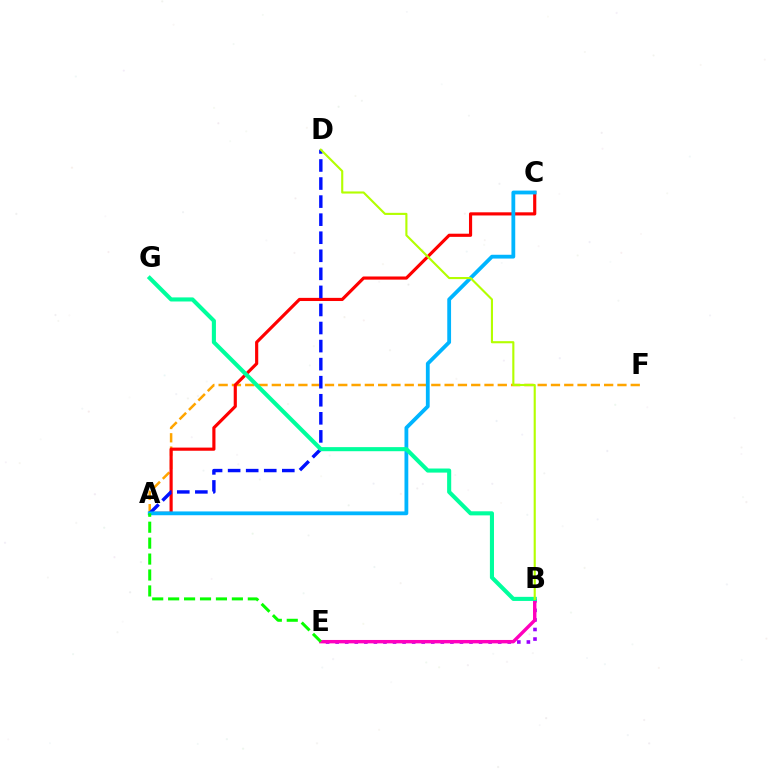{('B', 'E'): [{'color': '#9b00ff', 'line_style': 'dotted', 'thickness': 2.6}, {'color': '#ff00bd', 'line_style': 'solid', 'thickness': 2.45}], ('A', 'F'): [{'color': '#ffa500', 'line_style': 'dashed', 'thickness': 1.81}], ('A', 'C'): [{'color': '#ff0000', 'line_style': 'solid', 'thickness': 2.27}, {'color': '#00b5ff', 'line_style': 'solid', 'thickness': 2.74}], ('A', 'D'): [{'color': '#0010ff', 'line_style': 'dashed', 'thickness': 2.45}], ('A', 'E'): [{'color': '#08ff00', 'line_style': 'dashed', 'thickness': 2.16}], ('B', 'G'): [{'color': '#00ff9d', 'line_style': 'solid', 'thickness': 2.94}], ('B', 'D'): [{'color': '#b3ff00', 'line_style': 'solid', 'thickness': 1.53}]}